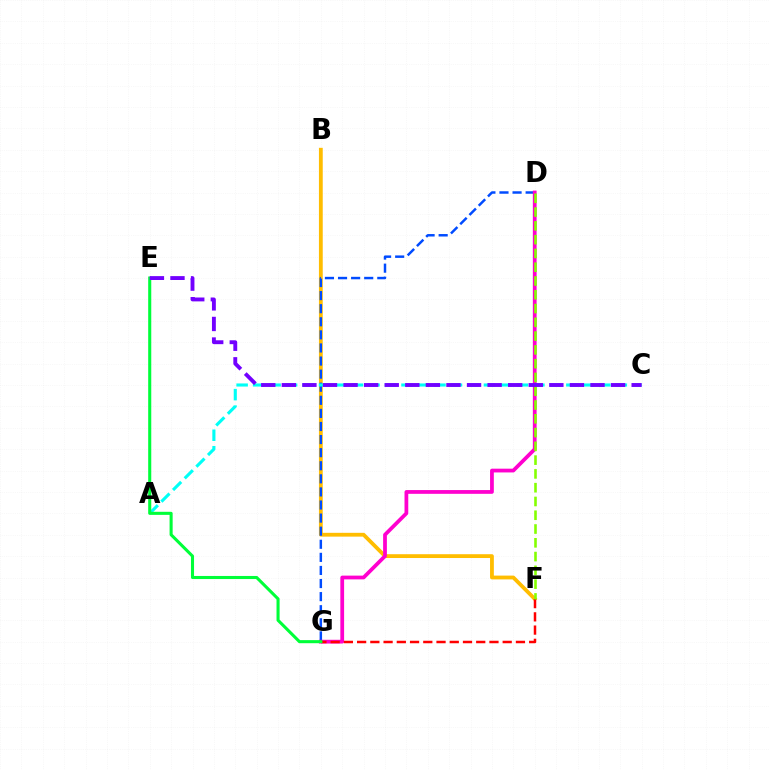{('B', 'F'): [{'color': '#ffbd00', 'line_style': 'solid', 'thickness': 2.74}], ('D', 'G'): [{'color': '#004bff', 'line_style': 'dashed', 'thickness': 1.78}, {'color': '#ff00cf', 'line_style': 'solid', 'thickness': 2.71}], ('A', 'C'): [{'color': '#00fff6', 'line_style': 'dashed', 'thickness': 2.24}], ('F', 'G'): [{'color': '#ff0000', 'line_style': 'dashed', 'thickness': 1.8}], ('E', 'G'): [{'color': '#00ff39', 'line_style': 'solid', 'thickness': 2.21}], ('D', 'F'): [{'color': '#84ff00', 'line_style': 'dashed', 'thickness': 1.87}], ('C', 'E'): [{'color': '#7200ff', 'line_style': 'dashed', 'thickness': 2.8}]}